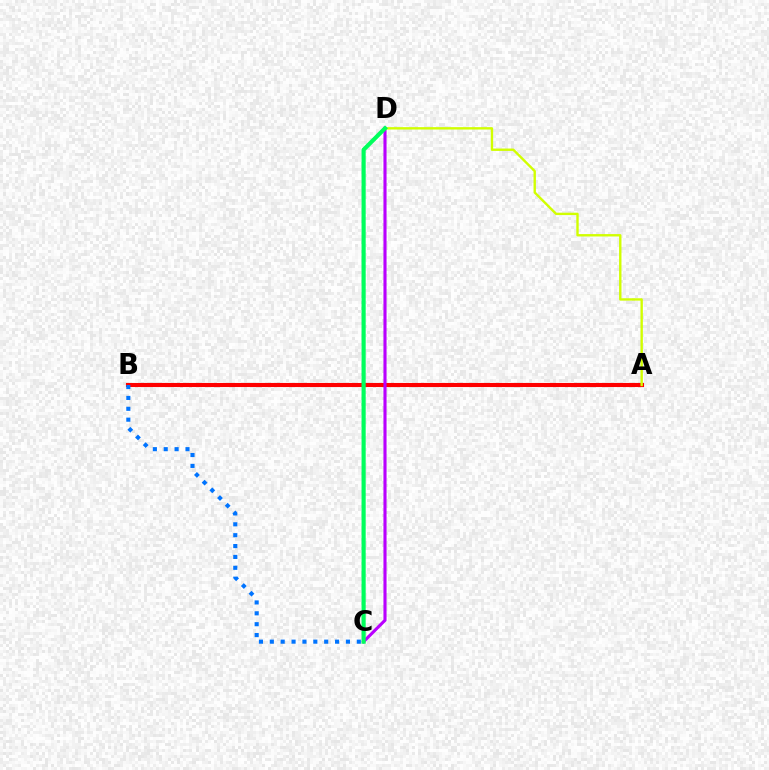{('A', 'B'): [{'color': '#ff0000', 'line_style': 'solid', 'thickness': 2.94}], ('C', 'D'): [{'color': '#b900ff', 'line_style': 'solid', 'thickness': 2.24}, {'color': '#00ff5c', 'line_style': 'solid', 'thickness': 2.99}], ('A', 'D'): [{'color': '#d1ff00', 'line_style': 'solid', 'thickness': 1.72}], ('B', 'C'): [{'color': '#0074ff', 'line_style': 'dotted', 'thickness': 2.95}]}